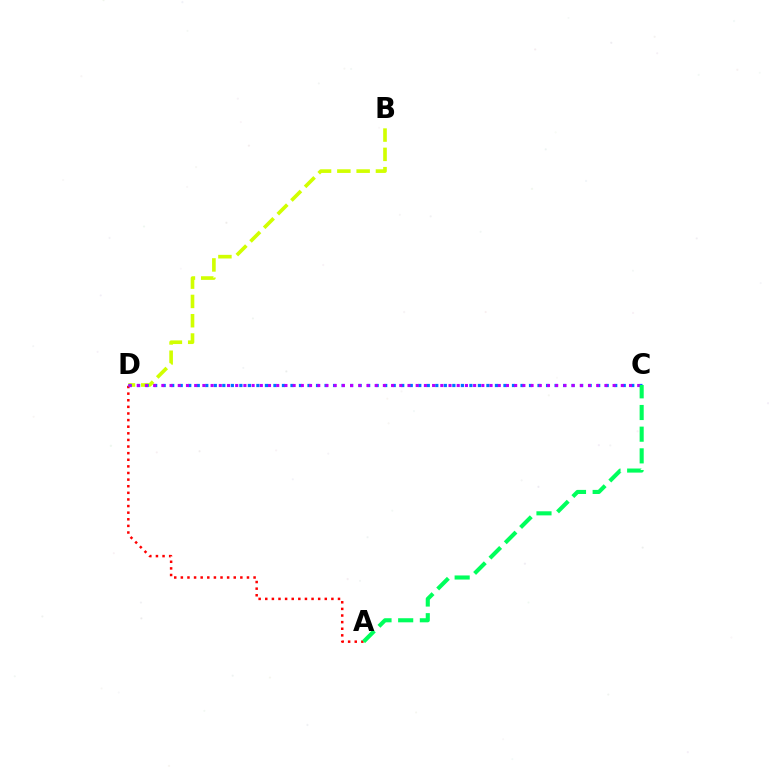{('B', 'D'): [{'color': '#d1ff00', 'line_style': 'dashed', 'thickness': 2.62}], ('A', 'D'): [{'color': '#ff0000', 'line_style': 'dotted', 'thickness': 1.8}], ('C', 'D'): [{'color': '#0074ff', 'line_style': 'dotted', 'thickness': 2.31}, {'color': '#b900ff', 'line_style': 'dotted', 'thickness': 2.23}], ('A', 'C'): [{'color': '#00ff5c', 'line_style': 'dashed', 'thickness': 2.95}]}